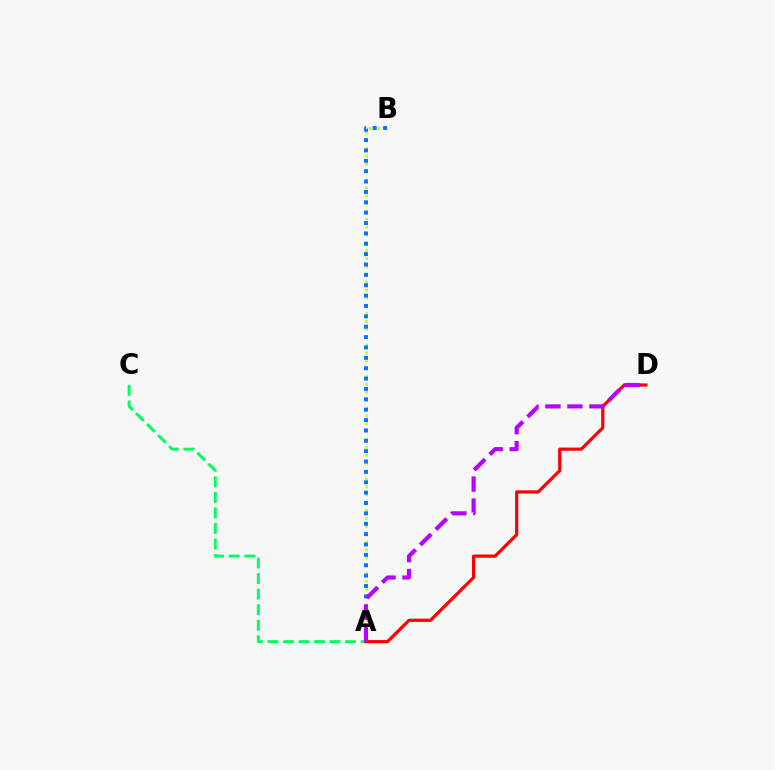{('A', 'B'): [{'color': '#d1ff00', 'line_style': 'dotted', 'thickness': 2.14}, {'color': '#0074ff', 'line_style': 'dotted', 'thickness': 2.82}], ('A', 'C'): [{'color': '#00ff5c', 'line_style': 'dashed', 'thickness': 2.11}], ('A', 'D'): [{'color': '#ff0000', 'line_style': 'solid', 'thickness': 2.3}, {'color': '#b900ff', 'line_style': 'dashed', 'thickness': 2.99}]}